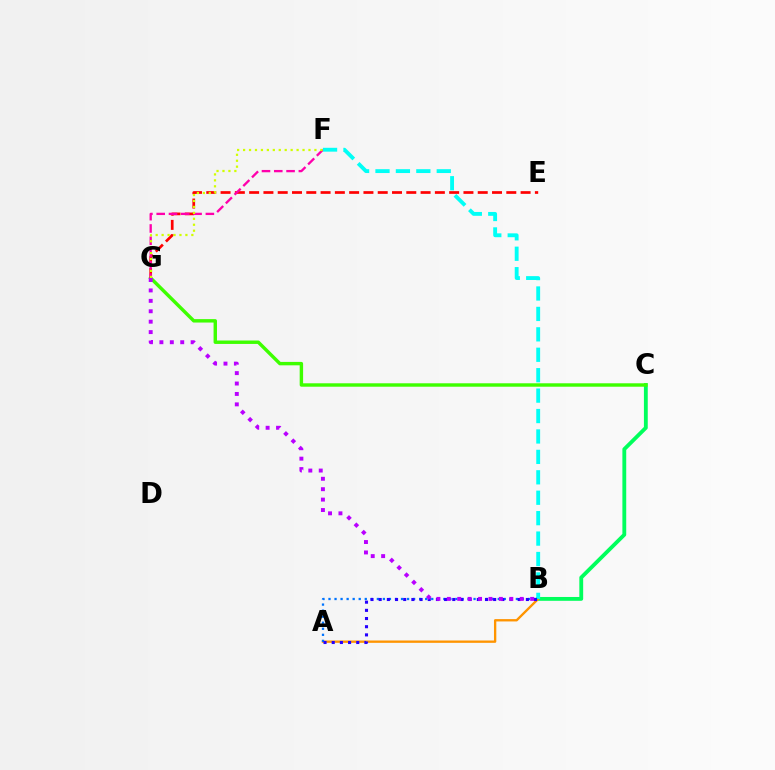{('B', 'C'): [{'color': '#00ff5c', 'line_style': 'solid', 'thickness': 2.76}], ('A', 'B'): [{'color': '#ff9400', 'line_style': 'solid', 'thickness': 1.68}, {'color': '#0074ff', 'line_style': 'dotted', 'thickness': 1.64}, {'color': '#2500ff', 'line_style': 'dotted', 'thickness': 2.22}], ('C', 'G'): [{'color': '#3dff00', 'line_style': 'solid', 'thickness': 2.46}], ('E', 'G'): [{'color': '#ff0000', 'line_style': 'dashed', 'thickness': 1.94}], ('F', 'G'): [{'color': '#ff00ac', 'line_style': 'dashed', 'thickness': 1.67}, {'color': '#d1ff00', 'line_style': 'dotted', 'thickness': 1.62}], ('B', 'F'): [{'color': '#00fff6', 'line_style': 'dashed', 'thickness': 2.77}], ('B', 'G'): [{'color': '#b900ff', 'line_style': 'dotted', 'thickness': 2.83}]}